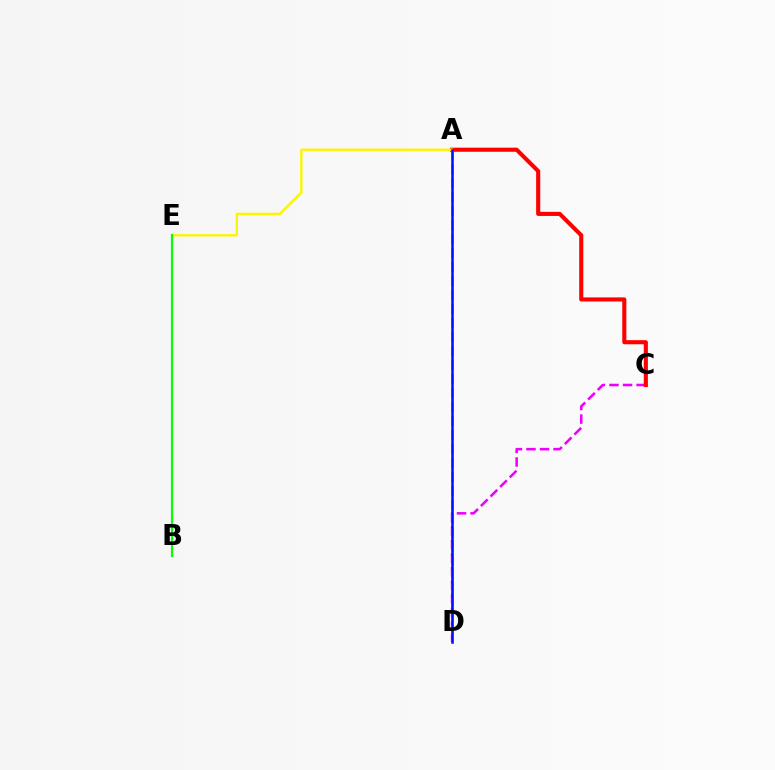{('C', 'D'): [{'color': '#ee00ff', 'line_style': 'dashed', 'thickness': 1.84}], ('A', 'C'): [{'color': '#ff0000', 'line_style': 'solid', 'thickness': 2.95}], ('A', 'E'): [{'color': '#fcf500', 'line_style': 'solid', 'thickness': 1.71}], ('B', 'E'): [{'color': '#08ff00', 'line_style': 'solid', 'thickness': 1.58}], ('A', 'D'): [{'color': '#00fff6', 'line_style': 'dashed', 'thickness': 1.9}, {'color': '#0010ff', 'line_style': 'solid', 'thickness': 1.8}]}